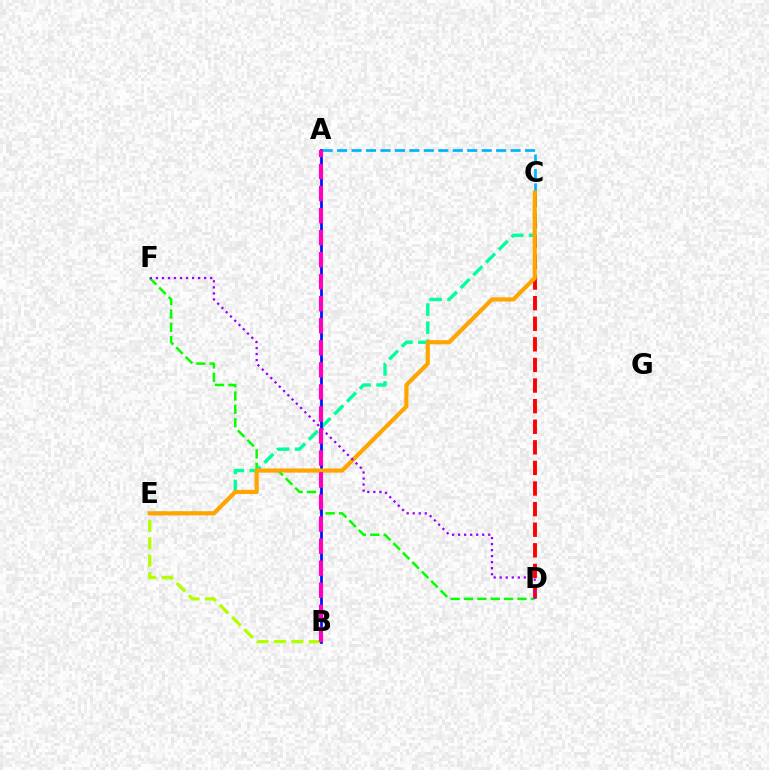{('C', 'D'): [{'color': '#ff0000', 'line_style': 'dashed', 'thickness': 2.8}], ('D', 'F'): [{'color': '#08ff00', 'line_style': 'dashed', 'thickness': 1.82}, {'color': '#9b00ff', 'line_style': 'dotted', 'thickness': 1.64}], ('B', 'E'): [{'color': '#b3ff00', 'line_style': 'dashed', 'thickness': 2.36}], ('A', 'C'): [{'color': '#00b5ff', 'line_style': 'dashed', 'thickness': 1.96}], ('C', 'E'): [{'color': '#00ff9d', 'line_style': 'dashed', 'thickness': 2.45}, {'color': '#ffa500', 'line_style': 'solid', 'thickness': 2.98}], ('A', 'B'): [{'color': '#0010ff', 'line_style': 'solid', 'thickness': 1.97}, {'color': '#ff00bd', 'line_style': 'dashed', 'thickness': 2.99}]}